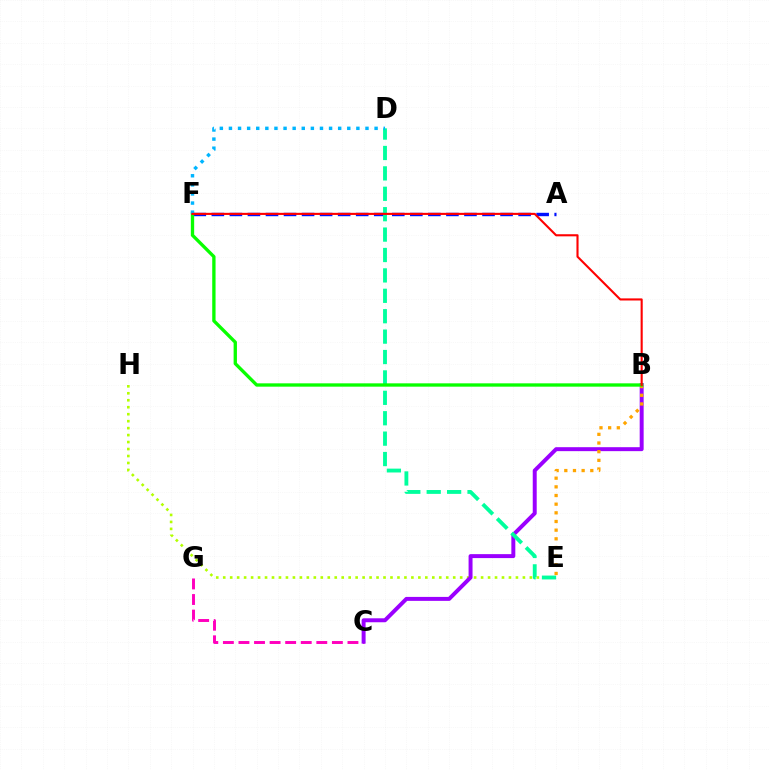{('C', 'G'): [{'color': '#ff00bd', 'line_style': 'dashed', 'thickness': 2.12}], ('E', 'H'): [{'color': '#b3ff00', 'line_style': 'dotted', 'thickness': 1.89}], ('A', 'F'): [{'color': '#0010ff', 'line_style': 'dashed', 'thickness': 2.45}], ('B', 'C'): [{'color': '#9b00ff', 'line_style': 'solid', 'thickness': 2.85}], ('D', 'E'): [{'color': '#00ff9d', 'line_style': 'dashed', 'thickness': 2.77}], ('B', 'E'): [{'color': '#ffa500', 'line_style': 'dotted', 'thickness': 2.35}], ('B', 'F'): [{'color': '#08ff00', 'line_style': 'solid', 'thickness': 2.4}, {'color': '#ff0000', 'line_style': 'solid', 'thickness': 1.52}], ('D', 'F'): [{'color': '#00b5ff', 'line_style': 'dotted', 'thickness': 2.47}]}